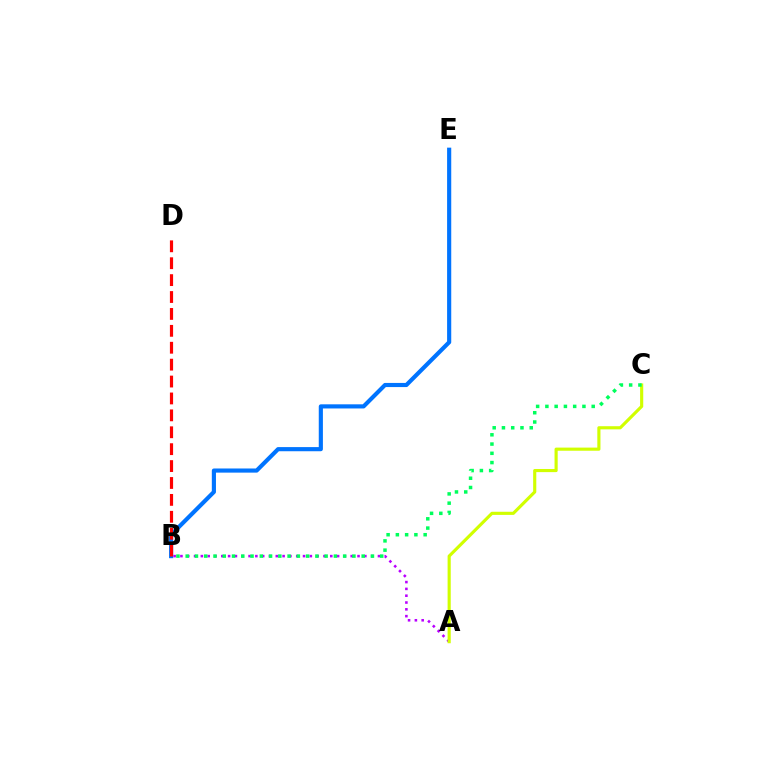{('A', 'B'): [{'color': '#b900ff', 'line_style': 'dotted', 'thickness': 1.85}], ('B', 'E'): [{'color': '#0074ff', 'line_style': 'solid', 'thickness': 2.98}], ('B', 'D'): [{'color': '#ff0000', 'line_style': 'dashed', 'thickness': 2.3}], ('A', 'C'): [{'color': '#d1ff00', 'line_style': 'solid', 'thickness': 2.26}], ('B', 'C'): [{'color': '#00ff5c', 'line_style': 'dotted', 'thickness': 2.52}]}